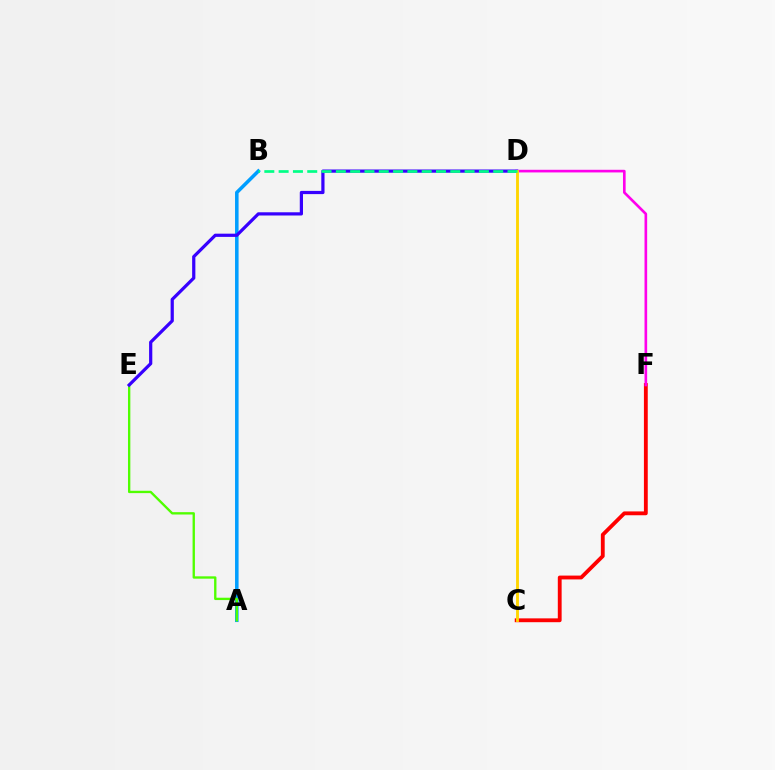{('A', 'B'): [{'color': '#009eff', 'line_style': 'solid', 'thickness': 2.55}], ('C', 'F'): [{'color': '#ff0000', 'line_style': 'solid', 'thickness': 2.76}], ('A', 'E'): [{'color': '#4fff00', 'line_style': 'solid', 'thickness': 1.69}], ('D', 'F'): [{'color': '#ff00ed', 'line_style': 'solid', 'thickness': 1.9}], ('D', 'E'): [{'color': '#3700ff', 'line_style': 'solid', 'thickness': 2.32}], ('C', 'D'): [{'color': '#ffd500', 'line_style': 'solid', 'thickness': 2.06}], ('B', 'D'): [{'color': '#00ff86', 'line_style': 'dashed', 'thickness': 1.94}]}